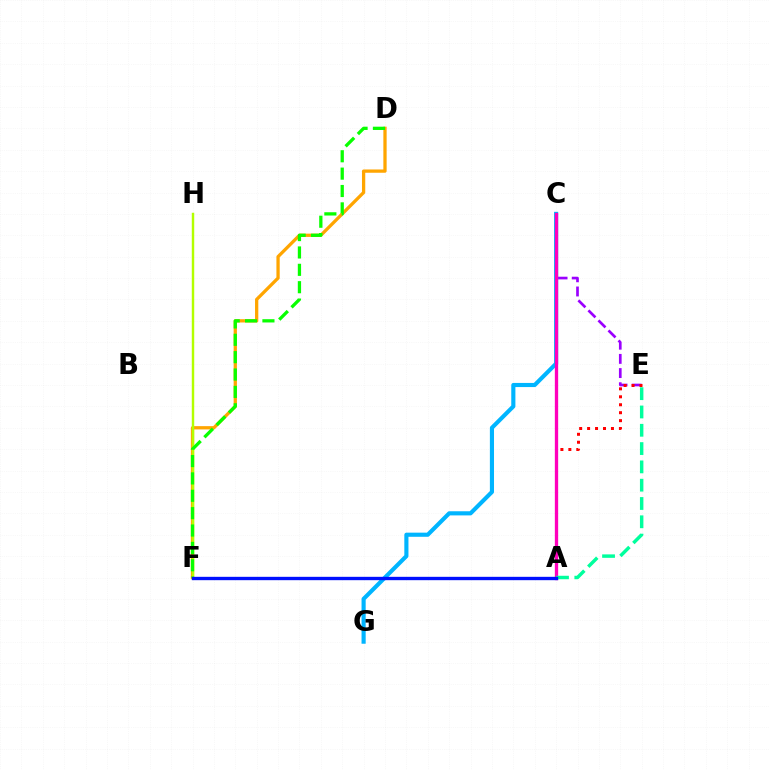{('D', 'F'): [{'color': '#ffa500', 'line_style': 'solid', 'thickness': 2.36}, {'color': '#08ff00', 'line_style': 'dashed', 'thickness': 2.36}], ('C', 'E'): [{'color': '#9b00ff', 'line_style': 'dashed', 'thickness': 1.93}], ('F', 'H'): [{'color': '#b3ff00', 'line_style': 'solid', 'thickness': 1.75}], ('A', 'E'): [{'color': '#ff0000', 'line_style': 'dotted', 'thickness': 2.16}, {'color': '#00ff9d', 'line_style': 'dashed', 'thickness': 2.49}], ('C', 'G'): [{'color': '#00b5ff', 'line_style': 'solid', 'thickness': 2.98}], ('A', 'C'): [{'color': '#ff00bd', 'line_style': 'solid', 'thickness': 2.38}], ('A', 'F'): [{'color': '#0010ff', 'line_style': 'solid', 'thickness': 2.41}]}